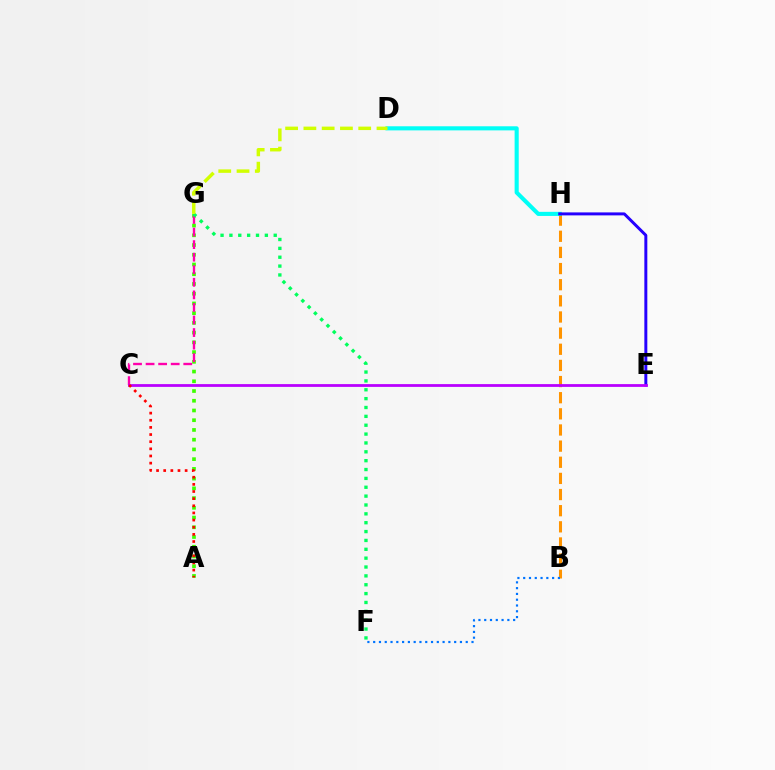{('B', 'H'): [{'color': '#ff9400', 'line_style': 'dashed', 'thickness': 2.19}], ('A', 'G'): [{'color': '#3dff00', 'line_style': 'dotted', 'thickness': 2.64}], ('C', 'G'): [{'color': '#ff00ac', 'line_style': 'dashed', 'thickness': 1.71}], ('D', 'H'): [{'color': '#00fff6', 'line_style': 'solid', 'thickness': 2.95}], ('E', 'H'): [{'color': '#2500ff', 'line_style': 'solid', 'thickness': 2.14}], ('C', 'E'): [{'color': '#b900ff', 'line_style': 'solid', 'thickness': 2.0}], ('A', 'C'): [{'color': '#ff0000', 'line_style': 'dotted', 'thickness': 1.94}], ('B', 'F'): [{'color': '#0074ff', 'line_style': 'dotted', 'thickness': 1.57}], ('F', 'G'): [{'color': '#00ff5c', 'line_style': 'dotted', 'thickness': 2.41}], ('D', 'G'): [{'color': '#d1ff00', 'line_style': 'dashed', 'thickness': 2.48}]}